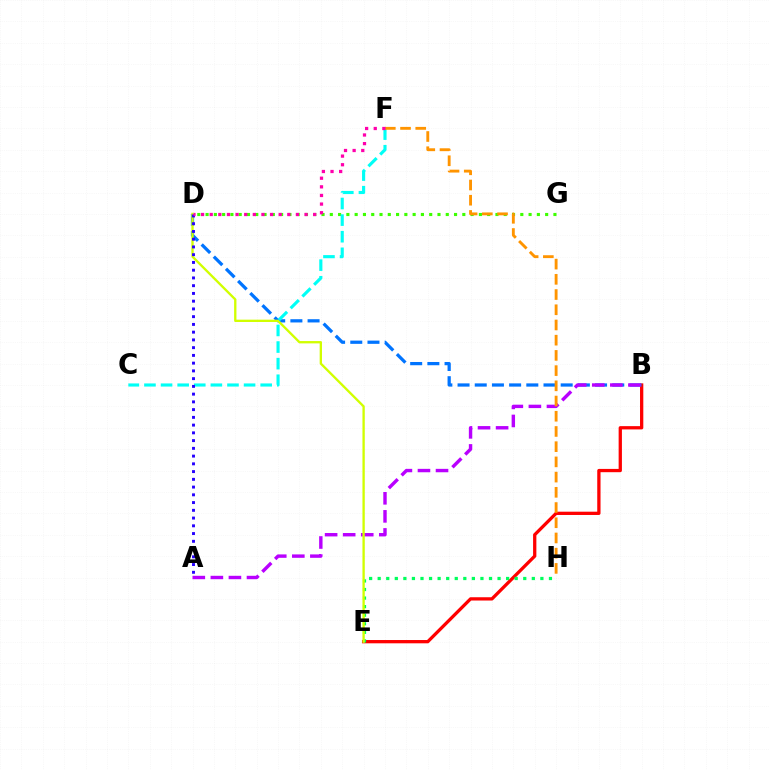{('B', 'E'): [{'color': '#ff0000', 'line_style': 'solid', 'thickness': 2.36}], ('E', 'H'): [{'color': '#00ff5c', 'line_style': 'dotted', 'thickness': 2.33}], ('D', 'G'): [{'color': '#3dff00', 'line_style': 'dotted', 'thickness': 2.25}], ('B', 'D'): [{'color': '#0074ff', 'line_style': 'dashed', 'thickness': 2.34}], ('A', 'B'): [{'color': '#b900ff', 'line_style': 'dashed', 'thickness': 2.45}], ('D', 'E'): [{'color': '#d1ff00', 'line_style': 'solid', 'thickness': 1.68}], ('C', 'F'): [{'color': '#00fff6', 'line_style': 'dashed', 'thickness': 2.26}], ('F', 'H'): [{'color': '#ff9400', 'line_style': 'dashed', 'thickness': 2.07}], ('A', 'D'): [{'color': '#2500ff', 'line_style': 'dotted', 'thickness': 2.1}], ('D', 'F'): [{'color': '#ff00ac', 'line_style': 'dotted', 'thickness': 2.34}]}